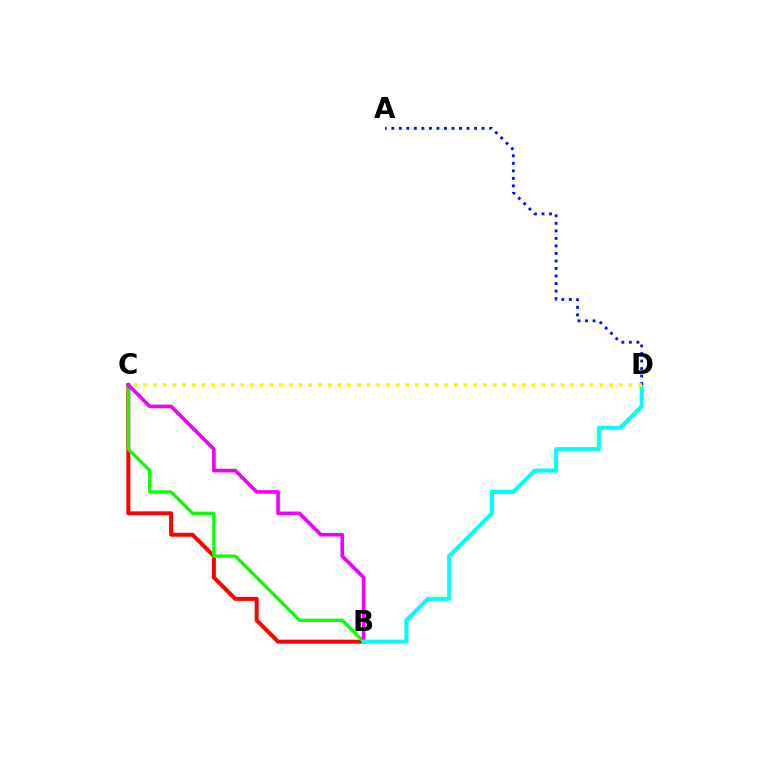{('B', 'C'): [{'color': '#ff0000', 'line_style': 'solid', 'thickness': 2.86}, {'color': '#08ff00', 'line_style': 'solid', 'thickness': 2.38}, {'color': '#ee00ff', 'line_style': 'solid', 'thickness': 2.59}], ('B', 'D'): [{'color': '#00fff6', 'line_style': 'solid', 'thickness': 2.94}], ('A', 'D'): [{'color': '#0010ff', 'line_style': 'dotted', 'thickness': 2.04}], ('C', 'D'): [{'color': '#fcf500', 'line_style': 'dotted', 'thickness': 2.64}]}